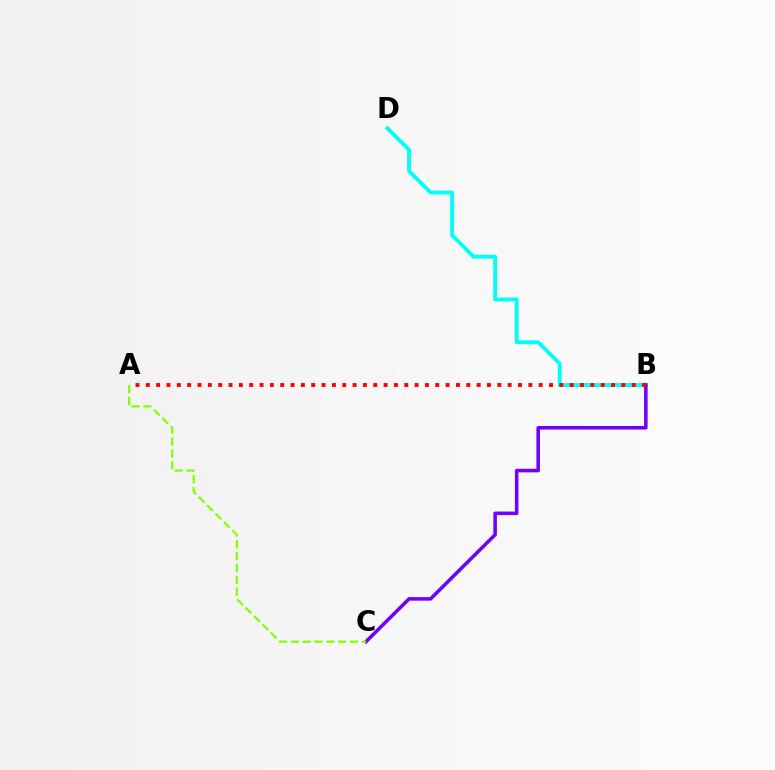{('B', 'D'): [{'color': '#00fff6', 'line_style': 'solid', 'thickness': 2.78}], ('B', 'C'): [{'color': '#7200ff', 'line_style': 'solid', 'thickness': 2.57}], ('A', 'B'): [{'color': '#ff0000', 'line_style': 'dotted', 'thickness': 2.81}], ('A', 'C'): [{'color': '#84ff00', 'line_style': 'dashed', 'thickness': 1.61}]}